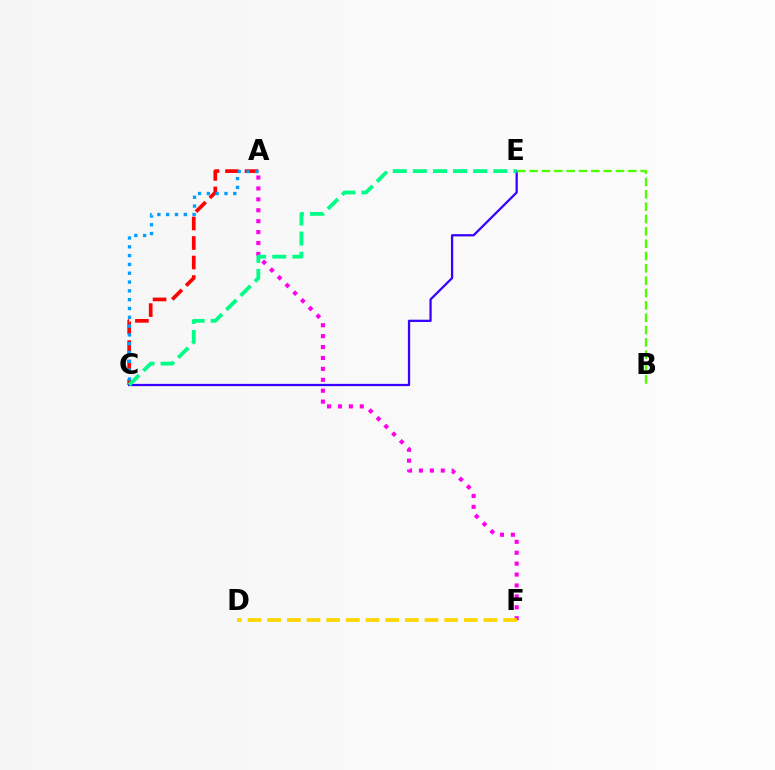{('A', 'C'): [{'color': '#ff0000', 'line_style': 'dashed', 'thickness': 2.65}, {'color': '#009eff', 'line_style': 'dotted', 'thickness': 2.39}], ('C', 'E'): [{'color': '#3700ff', 'line_style': 'solid', 'thickness': 1.63}, {'color': '#00ff86', 'line_style': 'dashed', 'thickness': 2.73}], ('A', 'F'): [{'color': '#ff00ed', 'line_style': 'dotted', 'thickness': 2.96}], ('B', 'E'): [{'color': '#4fff00', 'line_style': 'dashed', 'thickness': 1.68}], ('D', 'F'): [{'color': '#ffd500', 'line_style': 'dashed', 'thickness': 2.67}]}